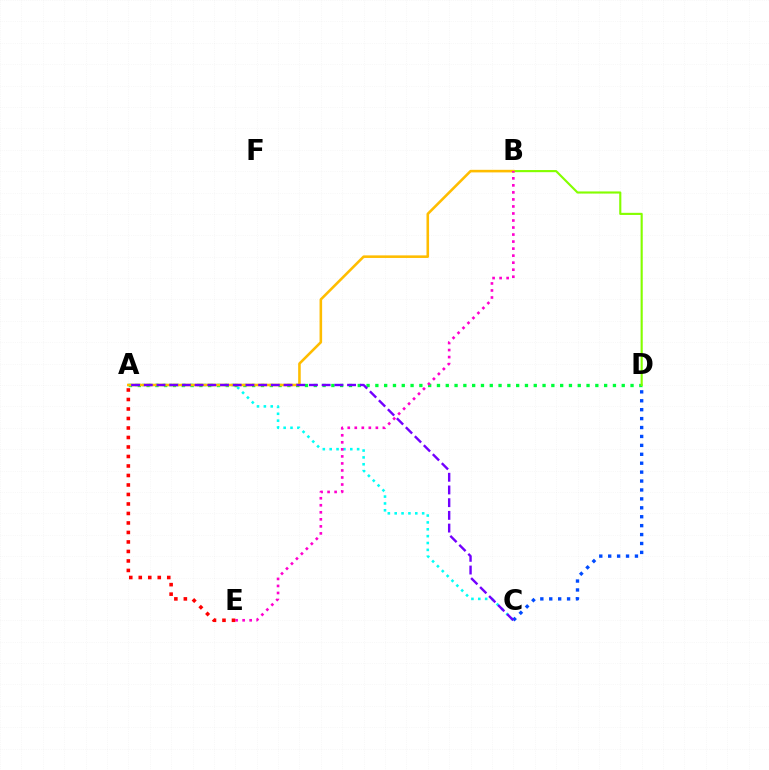{('A', 'D'): [{'color': '#00ff39', 'line_style': 'dotted', 'thickness': 2.39}], ('A', 'C'): [{'color': '#00fff6', 'line_style': 'dotted', 'thickness': 1.86}, {'color': '#7200ff', 'line_style': 'dashed', 'thickness': 1.73}], ('B', 'D'): [{'color': '#84ff00', 'line_style': 'solid', 'thickness': 1.54}], ('A', 'B'): [{'color': '#ffbd00', 'line_style': 'solid', 'thickness': 1.86}], ('C', 'D'): [{'color': '#004bff', 'line_style': 'dotted', 'thickness': 2.42}], ('B', 'E'): [{'color': '#ff00cf', 'line_style': 'dotted', 'thickness': 1.91}], ('A', 'E'): [{'color': '#ff0000', 'line_style': 'dotted', 'thickness': 2.58}]}